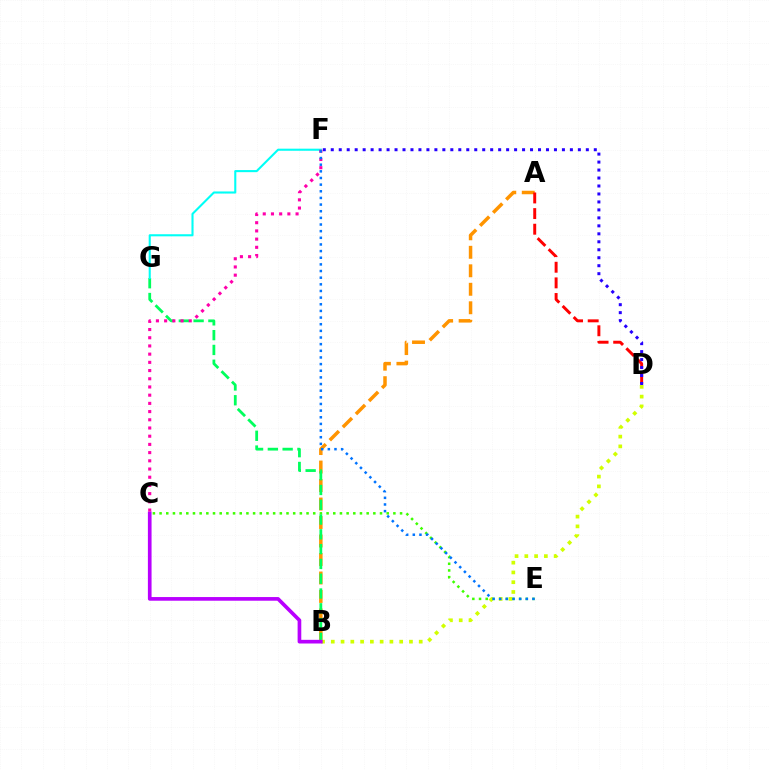{('A', 'B'): [{'color': '#ff9400', 'line_style': 'dashed', 'thickness': 2.51}], ('C', 'E'): [{'color': '#3dff00', 'line_style': 'dotted', 'thickness': 1.81}], ('B', 'G'): [{'color': '#00ff5c', 'line_style': 'dashed', 'thickness': 2.01}], ('F', 'G'): [{'color': '#00fff6', 'line_style': 'solid', 'thickness': 1.51}], ('B', 'D'): [{'color': '#d1ff00', 'line_style': 'dotted', 'thickness': 2.65}], ('B', 'C'): [{'color': '#b900ff', 'line_style': 'solid', 'thickness': 2.64}], ('A', 'D'): [{'color': '#ff0000', 'line_style': 'dashed', 'thickness': 2.12}], ('D', 'F'): [{'color': '#2500ff', 'line_style': 'dotted', 'thickness': 2.17}], ('C', 'F'): [{'color': '#ff00ac', 'line_style': 'dotted', 'thickness': 2.23}], ('E', 'F'): [{'color': '#0074ff', 'line_style': 'dotted', 'thickness': 1.81}]}